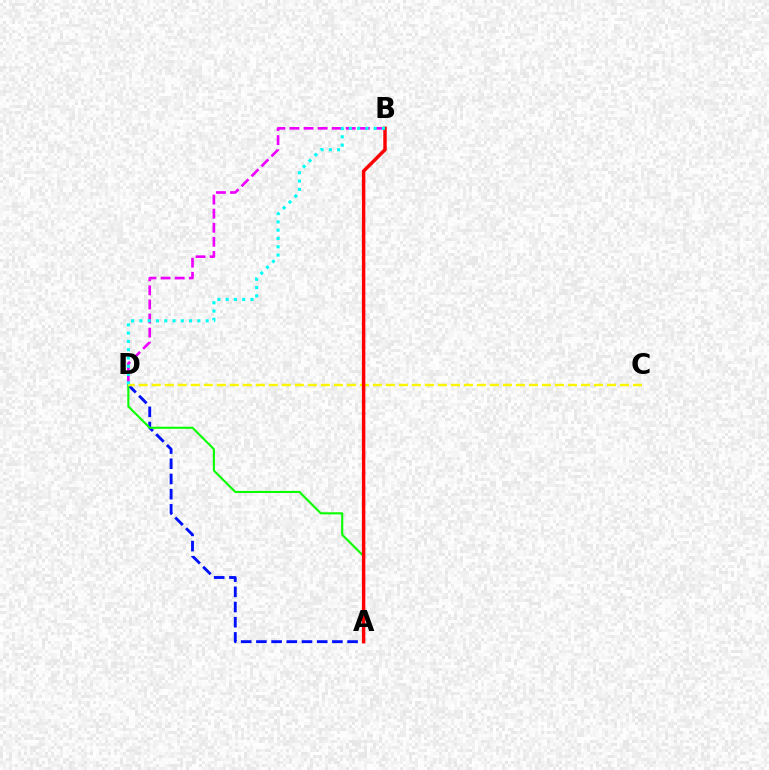{('A', 'D'): [{'color': '#0010ff', 'line_style': 'dashed', 'thickness': 2.06}, {'color': '#08ff00', 'line_style': 'solid', 'thickness': 1.51}], ('B', 'D'): [{'color': '#ee00ff', 'line_style': 'dashed', 'thickness': 1.91}, {'color': '#00fff6', 'line_style': 'dotted', 'thickness': 2.25}], ('C', 'D'): [{'color': '#fcf500', 'line_style': 'dashed', 'thickness': 1.77}], ('A', 'B'): [{'color': '#ff0000', 'line_style': 'solid', 'thickness': 2.48}]}